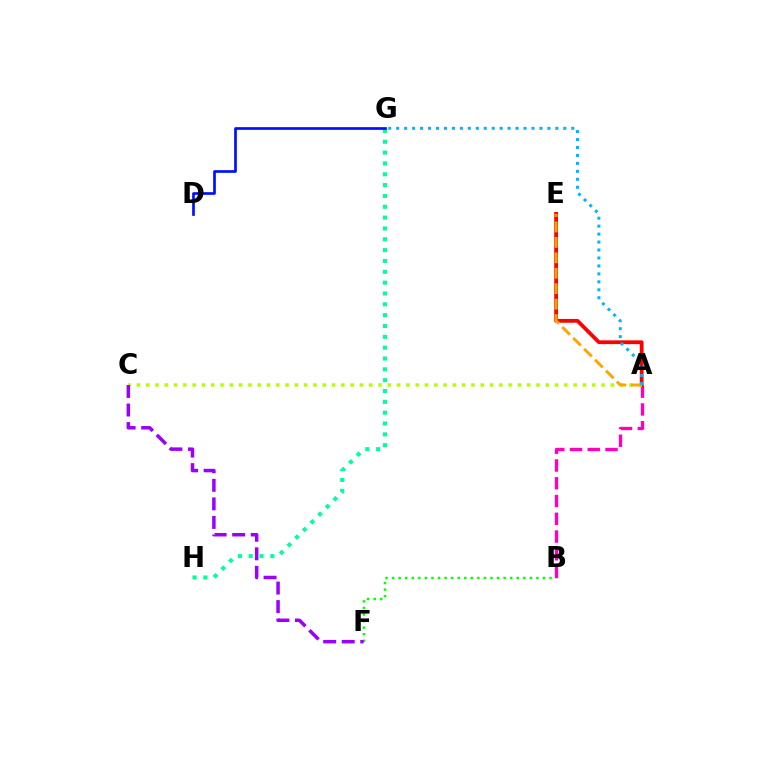{('A', 'B'): [{'color': '#ff00bd', 'line_style': 'dashed', 'thickness': 2.41}], ('A', 'E'): [{'color': '#ff0000', 'line_style': 'solid', 'thickness': 2.72}, {'color': '#ffa500', 'line_style': 'dashed', 'thickness': 2.1}], ('G', 'H'): [{'color': '#00ff9d', 'line_style': 'dotted', 'thickness': 2.94}], ('B', 'F'): [{'color': '#08ff00', 'line_style': 'dotted', 'thickness': 1.78}], ('A', 'C'): [{'color': '#b3ff00', 'line_style': 'dotted', 'thickness': 2.52}], ('C', 'F'): [{'color': '#9b00ff', 'line_style': 'dashed', 'thickness': 2.52}], ('D', 'G'): [{'color': '#0010ff', 'line_style': 'solid', 'thickness': 1.94}], ('A', 'G'): [{'color': '#00b5ff', 'line_style': 'dotted', 'thickness': 2.16}]}